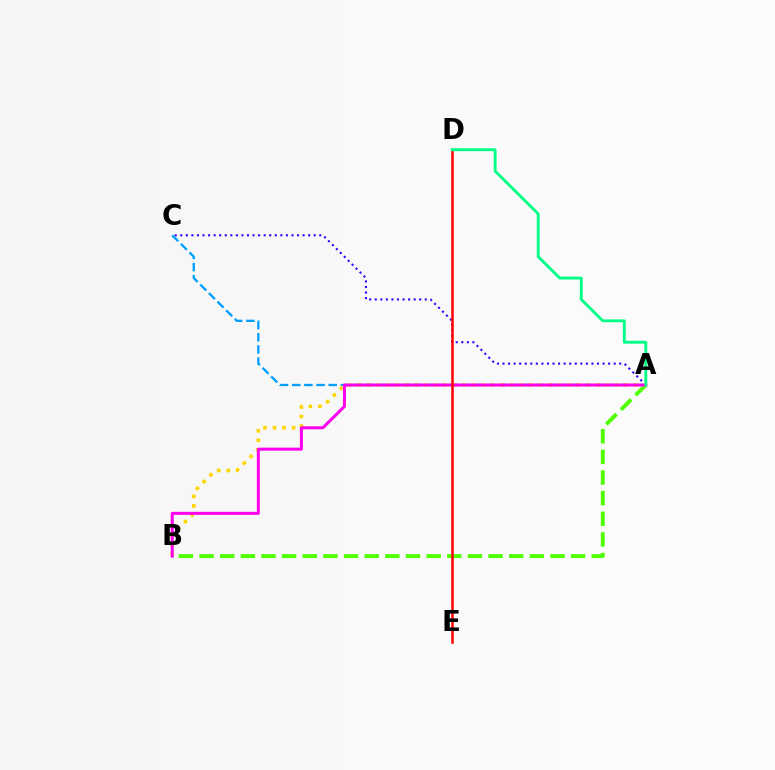{('A', 'C'): [{'color': '#3700ff', 'line_style': 'dotted', 'thickness': 1.51}, {'color': '#009eff', 'line_style': 'dashed', 'thickness': 1.65}], ('A', 'B'): [{'color': '#ffd500', 'line_style': 'dotted', 'thickness': 2.6}, {'color': '#4fff00', 'line_style': 'dashed', 'thickness': 2.8}, {'color': '#ff00ed', 'line_style': 'solid', 'thickness': 2.17}], ('D', 'E'): [{'color': '#ff0000', 'line_style': 'solid', 'thickness': 1.8}], ('A', 'D'): [{'color': '#00ff86', 'line_style': 'solid', 'thickness': 2.05}]}